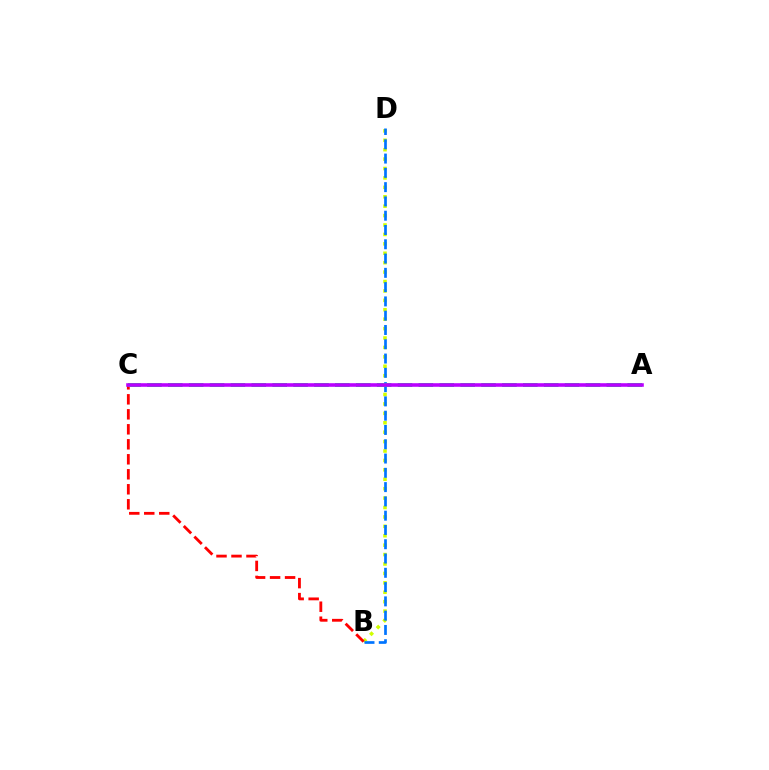{('B', 'D'): [{'color': '#d1ff00', 'line_style': 'dotted', 'thickness': 2.56}, {'color': '#0074ff', 'line_style': 'dashed', 'thickness': 1.94}], ('B', 'C'): [{'color': '#ff0000', 'line_style': 'dashed', 'thickness': 2.04}], ('A', 'C'): [{'color': '#00ff5c', 'line_style': 'dashed', 'thickness': 2.84}, {'color': '#b900ff', 'line_style': 'solid', 'thickness': 2.58}]}